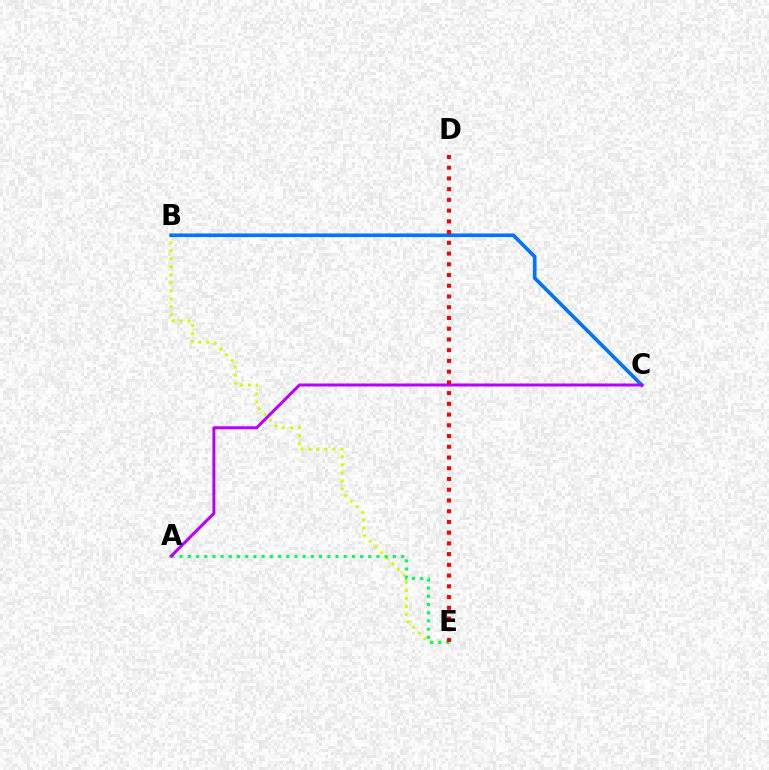{('B', 'E'): [{'color': '#d1ff00', 'line_style': 'dotted', 'thickness': 2.17}], ('B', 'C'): [{'color': '#0074ff', 'line_style': 'solid', 'thickness': 2.62}], ('A', 'E'): [{'color': '#00ff5c', 'line_style': 'dotted', 'thickness': 2.23}], ('A', 'C'): [{'color': '#b900ff', 'line_style': 'solid', 'thickness': 2.16}], ('D', 'E'): [{'color': '#ff0000', 'line_style': 'dotted', 'thickness': 2.92}]}